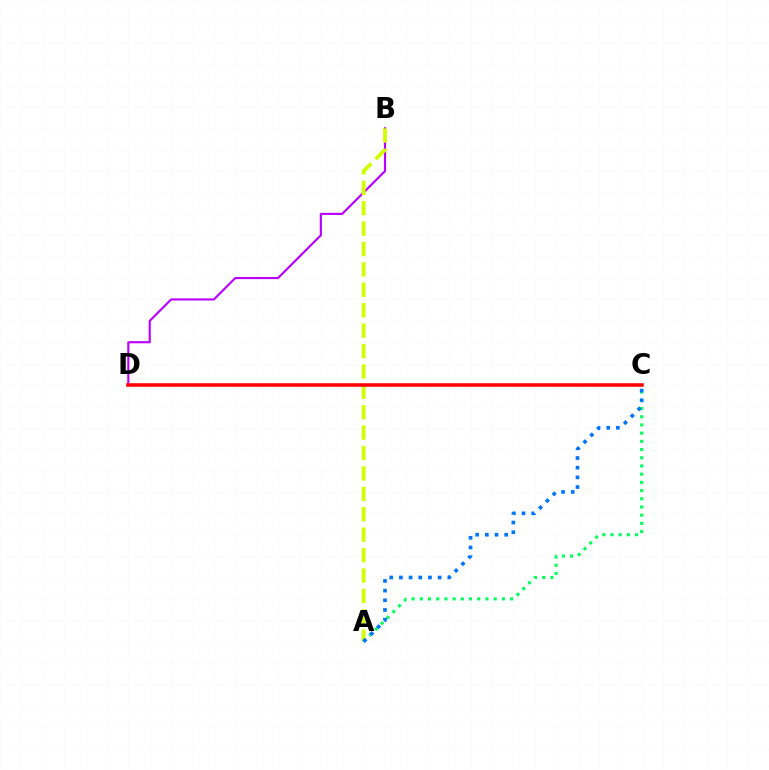{('B', 'D'): [{'color': '#b900ff', 'line_style': 'solid', 'thickness': 1.55}], ('A', 'B'): [{'color': '#d1ff00', 'line_style': 'dashed', 'thickness': 2.77}], ('A', 'C'): [{'color': '#00ff5c', 'line_style': 'dotted', 'thickness': 2.23}, {'color': '#0074ff', 'line_style': 'dotted', 'thickness': 2.63}], ('C', 'D'): [{'color': '#ff0000', 'line_style': 'solid', 'thickness': 2.54}]}